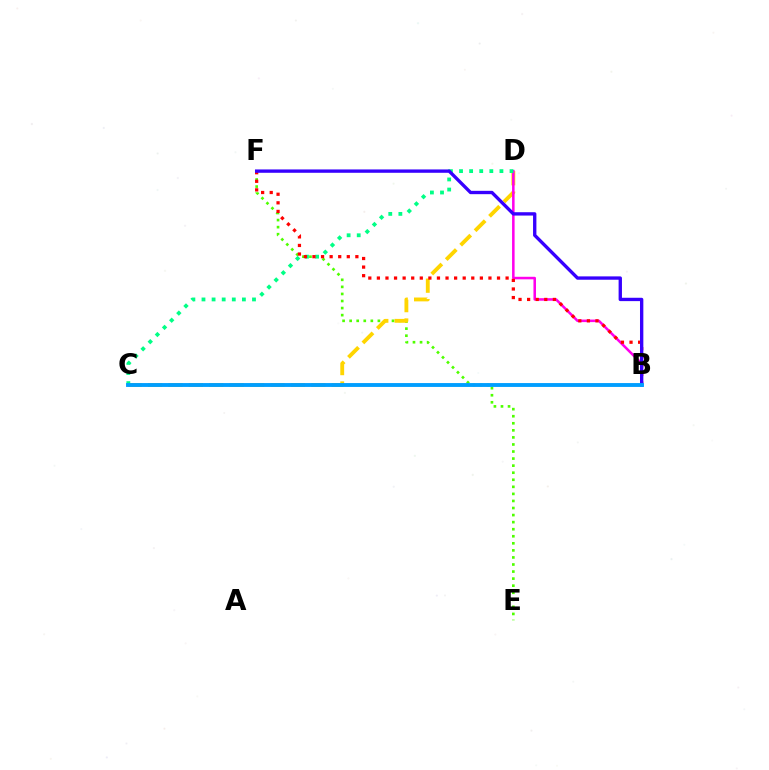{('E', 'F'): [{'color': '#4fff00', 'line_style': 'dotted', 'thickness': 1.92}], ('C', 'D'): [{'color': '#ffd500', 'line_style': 'dashed', 'thickness': 2.77}, {'color': '#00ff86', 'line_style': 'dotted', 'thickness': 2.74}], ('B', 'D'): [{'color': '#ff00ed', 'line_style': 'solid', 'thickness': 1.83}], ('B', 'F'): [{'color': '#ff0000', 'line_style': 'dotted', 'thickness': 2.33}, {'color': '#3700ff', 'line_style': 'solid', 'thickness': 2.41}], ('B', 'C'): [{'color': '#009eff', 'line_style': 'solid', 'thickness': 2.79}]}